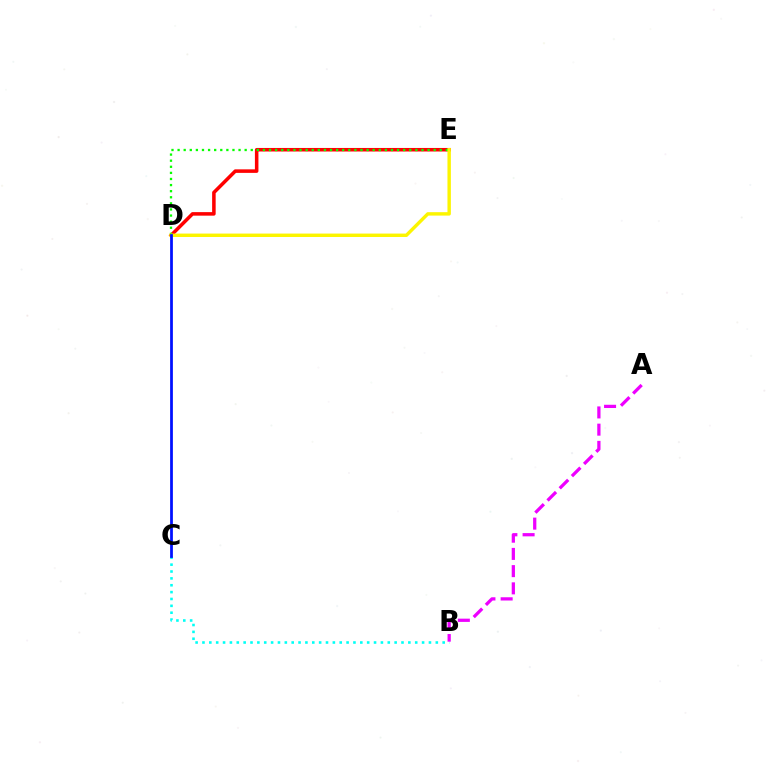{('D', 'E'): [{'color': '#ff0000', 'line_style': 'solid', 'thickness': 2.54}, {'color': '#08ff00', 'line_style': 'dotted', 'thickness': 1.66}, {'color': '#fcf500', 'line_style': 'solid', 'thickness': 2.46}], ('B', 'C'): [{'color': '#00fff6', 'line_style': 'dotted', 'thickness': 1.86}], ('C', 'D'): [{'color': '#0010ff', 'line_style': 'solid', 'thickness': 1.99}], ('A', 'B'): [{'color': '#ee00ff', 'line_style': 'dashed', 'thickness': 2.34}]}